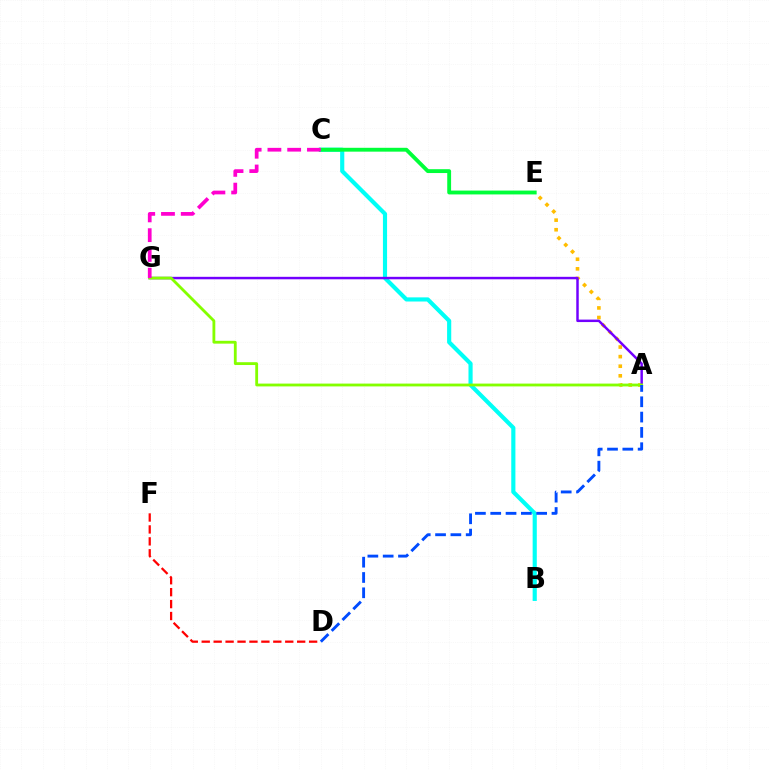{('A', 'E'): [{'color': '#ffbd00', 'line_style': 'dotted', 'thickness': 2.61}], ('B', 'C'): [{'color': '#00fff6', 'line_style': 'solid', 'thickness': 2.98}], ('C', 'E'): [{'color': '#00ff39', 'line_style': 'solid', 'thickness': 2.77}], ('A', 'G'): [{'color': '#7200ff', 'line_style': 'solid', 'thickness': 1.78}, {'color': '#84ff00', 'line_style': 'solid', 'thickness': 2.03}], ('C', 'G'): [{'color': '#ff00cf', 'line_style': 'dashed', 'thickness': 2.68}], ('D', 'F'): [{'color': '#ff0000', 'line_style': 'dashed', 'thickness': 1.62}], ('A', 'D'): [{'color': '#004bff', 'line_style': 'dashed', 'thickness': 2.08}]}